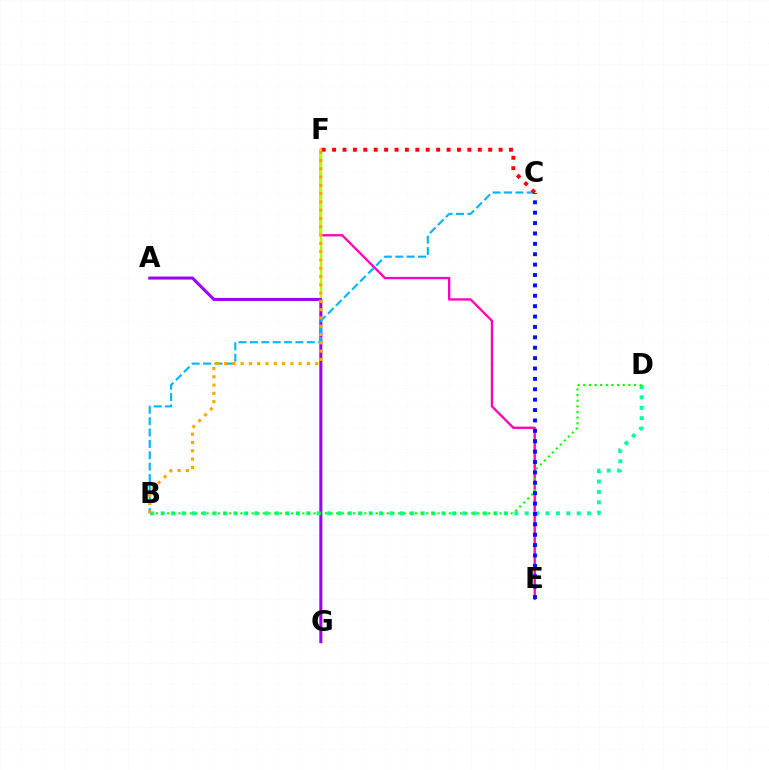{('E', 'F'): [{'color': '#ff00bd', 'line_style': 'solid', 'thickness': 1.68}], ('F', 'G'): [{'color': '#b3ff00', 'line_style': 'solid', 'thickness': 1.72}], ('A', 'G'): [{'color': '#9b00ff', 'line_style': 'solid', 'thickness': 2.18}], ('B', 'D'): [{'color': '#00ff9d', 'line_style': 'dotted', 'thickness': 2.83}, {'color': '#08ff00', 'line_style': 'dotted', 'thickness': 1.53}], ('B', 'C'): [{'color': '#00b5ff', 'line_style': 'dashed', 'thickness': 1.54}], ('C', 'F'): [{'color': '#ff0000', 'line_style': 'dotted', 'thickness': 2.83}], ('C', 'E'): [{'color': '#0010ff', 'line_style': 'dotted', 'thickness': 2.82}], ('B', 'F'): [{'color': '#ffa500', 'line_style': 'dotted', 'thickness': 2.25}]}